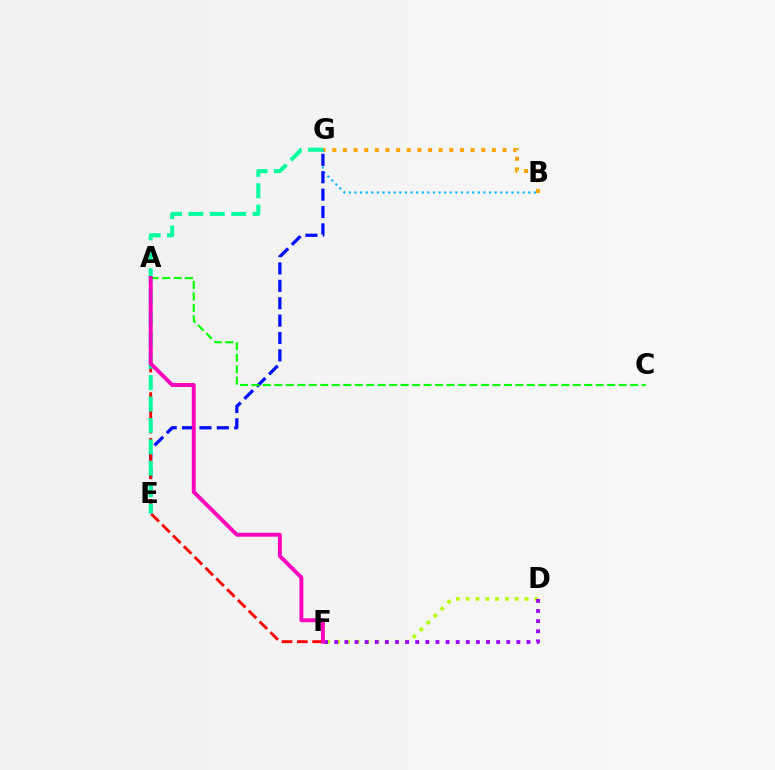{('B', 'G'): [{'color': '#ffa500', 'line_style': 'dotted', 'thickness': 2.89}, {'color': '#00b5ff', 'line_style': 'dotted', 'thickness': 1.52}], ('D', 'F'): [{'color': '#b3ff00', 'line_style': 'dotted', 'thickness': 2.67}, {'color': '#9b00ff', 'line_style': 'dotted', 'thickness': 2.75}], ('E', 'G'): [{'color': '#0010ff', 'line_style': 'dashed', 'thickness': 2.36}, {'color': '#00ff9d', 'line_style': 'dashed', 'thickness': 2.91}], ('A', 'F'): [{'color': '#ff0000', 'line_style': 'dashed', 'thickness': 2.07}, {'color': '#ff00bd', 'line_style': 'solid', 'thickness': 2.82}], ('A', 'C'): [{'color': '#08ff00', 'line_style': 'dashed', 'thickness': 1.56}]}